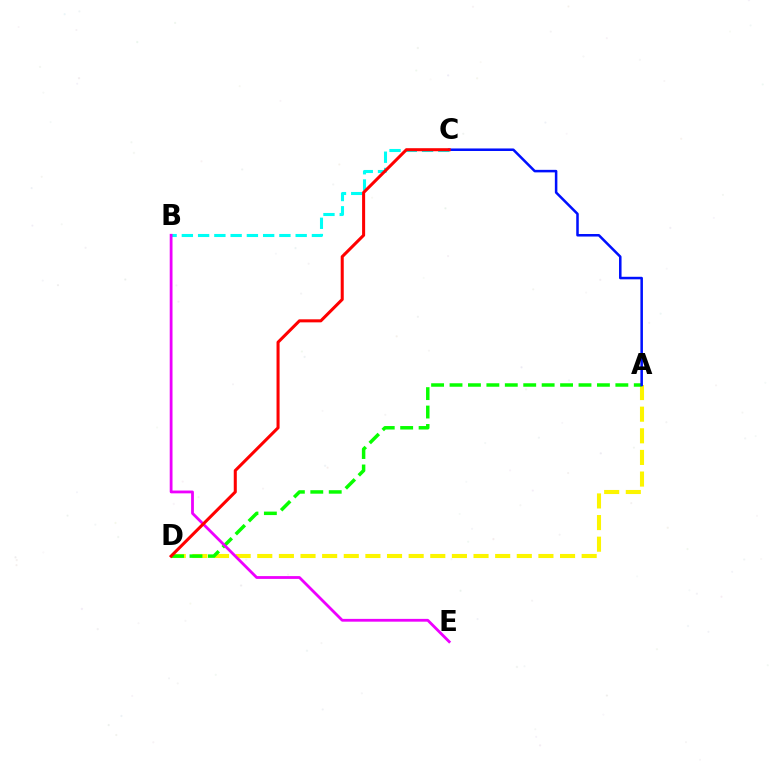{('A', 'D'): [{'color': '#fcf500', 'line_style': 'dashed', 'thickness': 2.94}, {'color': '#08ff00', 'line_style': 'dashed', 'thickness': 2.5}], ('B', 'C'): [{'color': '#00fff6', 'line_style': 'dashed', 'thickness': 2.21}], ('A', 'C'): [{'color': '#0010ff', 'line_style': 'solid', 'thickness': 1.82}], ('B', 'E'): [{'color': '#ee00ff', 'line_style': 'solid', 'thickness': 2.01}], ('C', 'D'): [{'color': '#ff0000', 'line_style': 'solid', 'thickness': 2.19}]}